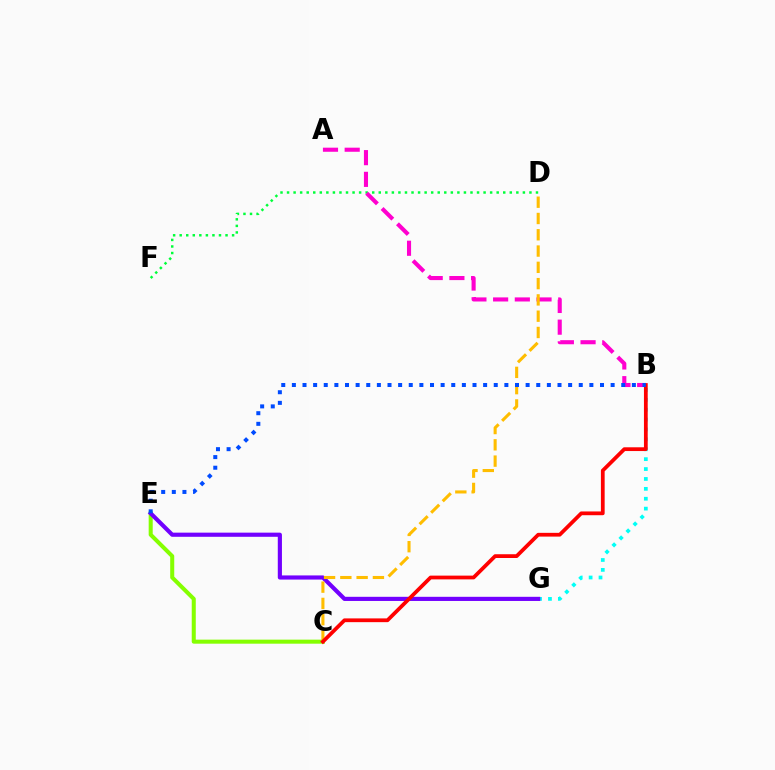{('D', 'F'): [{'color': '#00ff39', 'line_style': 'dotted', 'thickness': 1.78}], ('C', 'E'): [{'color': '#84ff00', 'line_style': 'solid', 'thickness': 2.91}], ('B', 'G'): [{'color': '#00fff6', 'line_style': 'dotted', 'thickness': 2.69}], ('E', 'G'): [{'color': '#7200ff', 'line_style': 'solid', 'thickness': 2.99}], ('A', 'B'): [{'color': '#ff00cf', 'line_style': 'dashed', 'thickness': 2.95}], ('C', 'D'): [{'color': '#ffbd00', 'line_style': 'dashed', 'thickness': 2.21}], ('B', 'C'): [{'color': '#ff0000', 'line_style': 'solid', 'thickness': 2.71}], ('B', 'E'): [{'color': '#004bff', 'line_style': 'dotted', 'thickness': 2.89}]}